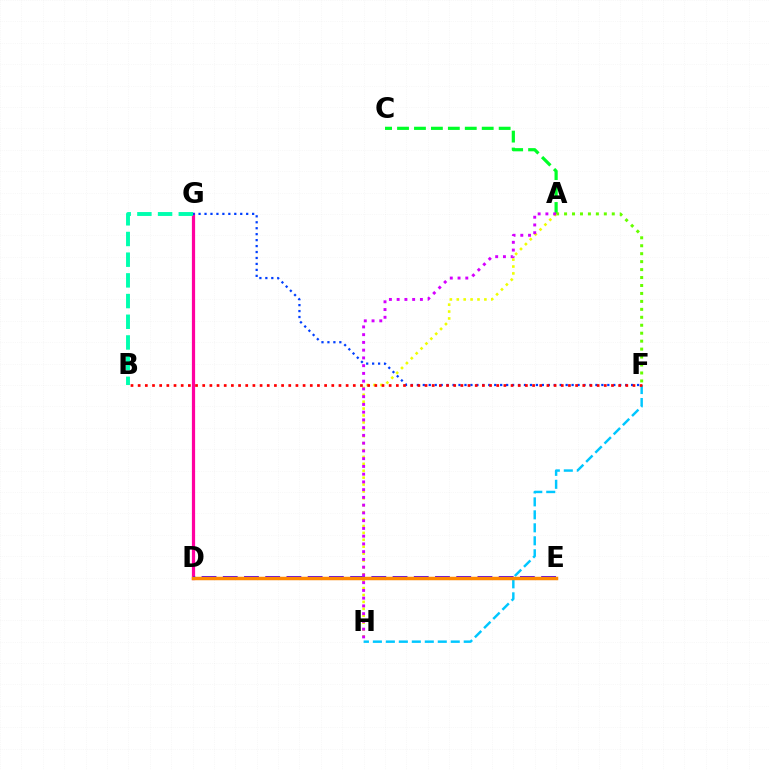{('D', 'G'): [{'color': '#ff00a0', 'line_style': 'solid', 'thickness': 2.32}], ('A', 'C'): [{'color': '#00ff27', 'line_style': 'dashed', 'thickness': 2.3}], ('A', 'F'): [{'color': '#66ff00', 'line_style': 'dotted', 'thickness': 2.16}], ('F', 'G'): [{'color': '#003fff', 'line_style': 'dotted', 'thickness': 1.62}], ('F', 'H'): [{'color': '#00c7ff', 'line_style': 'dashed', 'thickness': 1.76}], ('D', 'E'): [{'color': '#4f00ff', 'line_style': 'dashed', 'thickness': 2.88}, {'color': '#ff8800', 'line_style': 'solid', 'thickness': 2.51}], ('A', 'H'): [{'color': '#eeff00', 'line_style': 'dotted', 'thickness': 1.88}, {'color': '#d600ff', 'line_style': 'dotted', 'thickness': 2.11}], ('B', 'G'): [{'color': '#00ffaf', 'line_style': 'dashed', 'thickness': 2.81}], ('B', 'F'): [{'color': '#ff0000', 'line_style': 'dotted', 'thickness': 1.95}]}